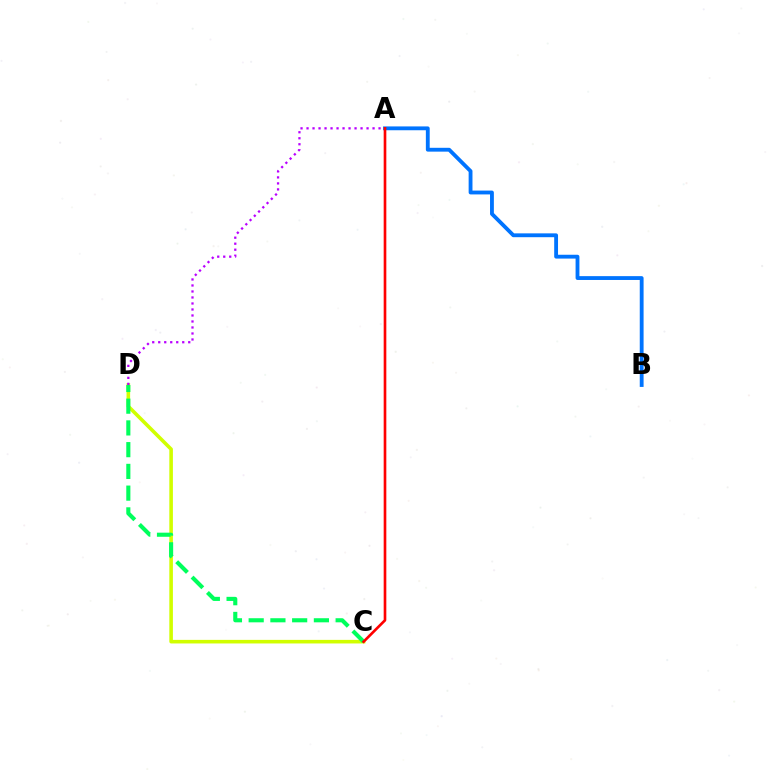{('C', 'D'): [{'color': '#d1ff00', 'line_style': 'solid', 'thickness': 2.58}, {'color': '#00ff5c', 'line_style': 'dashed', 'thickness': 2.95}], ('A', 'B'): [{'color': '#0074ff', 'line_style': 'solid', 'thickness': 2.76}], ('A', 'D'): [{'color': '#b900ff', 'line_style': 'dotted', 'thickness': 1.63}], ('A', 'C'): [{'color': '#ff0000', 'line_style': 'solid', 'thickness': 1.91}]}